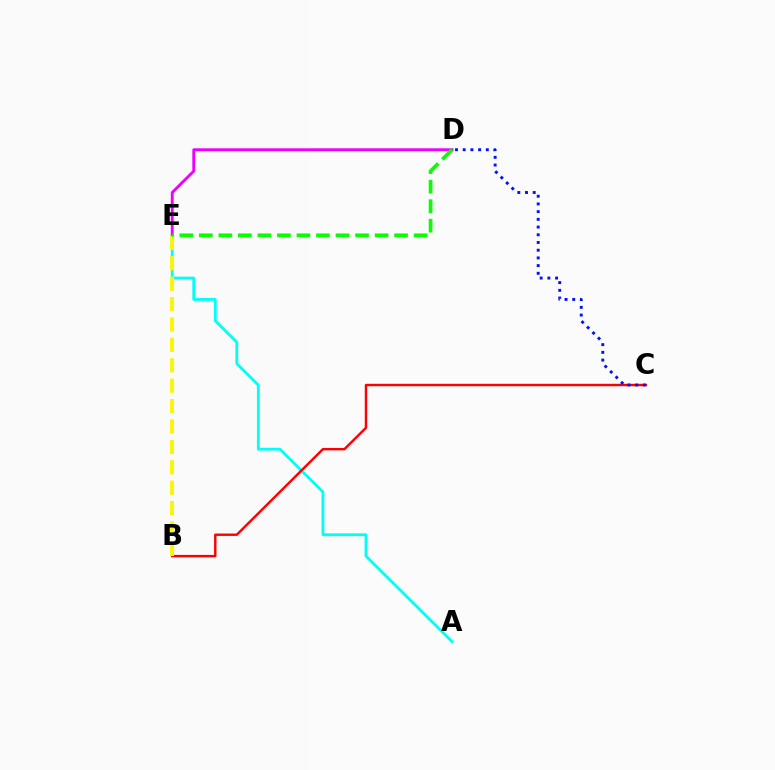{('A', 'E'): [{'color': '#00fff6', 'line_style': 'solid', 'thickness': 2.02}], ('B', 'C'): [{'color': '#ff0000', 'line_style': 'solid', 'thickness': 1.74}], ('D', 'E'): [{'color': '#ee00ff', 'line_style': 'solid', 'thickness': 2.06}, {'color': '#08ff00', 'line_style': 'dashed', 'thickness': 2.65}], ('B', 'E'): [{'color': '#fcf500', 'line_style': 'dashed', 'thickness': 2.77}], ('C', 'D'): [{'color': '#0010ff', 'line_style': 'dotted', 'thickness': 2.09}]}